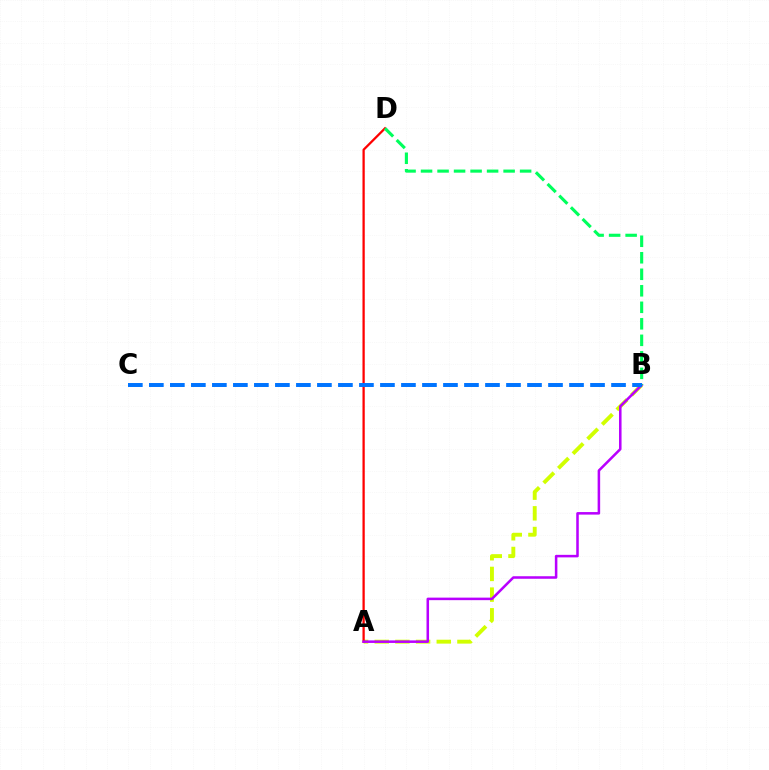{('A', 'B'): [{'color': '#d1ff00', 'line_style': 'dashed', 'thickness': 2.81}, {'color': '#b900ff', 'line_style': 'solid', 'thickness': 1.82}], ('A', 'D'): [{'color': '#ff0000', 'line_style': 'solid', 'thickness': 1.64}], ('B', 'D'): [{'color': '#00ff5c', 'line_style': 'dashed', 'thickness': 2.24}], ('B', 'C'): [{'color': '#0074ff', 'line_style': 'dashed', 'thickness': 2.85}]}